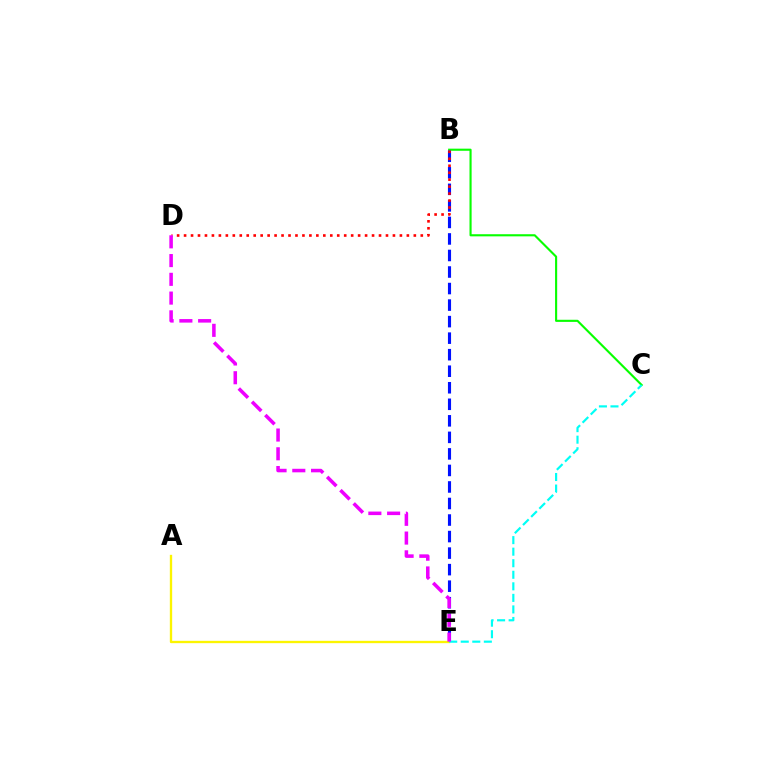{('B', 'C'): [{'color': '#08ff00', 'line_style': 'solid', 'thickness': 1.53}], ('B', 'E'): [{'color': '#0010ff', 'line_style': 'dashed', 'thickness': 2.25}], ('B', 'D'): [{'color': '#ff0000', 'line_style': 'dotted', 'thickness': 1.89}], ('A', 'E'): [{'color': '#fcf500', 'line_style': 'solid', 'thickness': 1.68}], ('C', 'E'): [{'color': '#00fff6', 'line_style': 'dashed', 'thickness': 1.57}], ('D', 'E'): [{'color': '#ee00ff', 'line_style': 'dashed', 'thickness': 2.55}]}